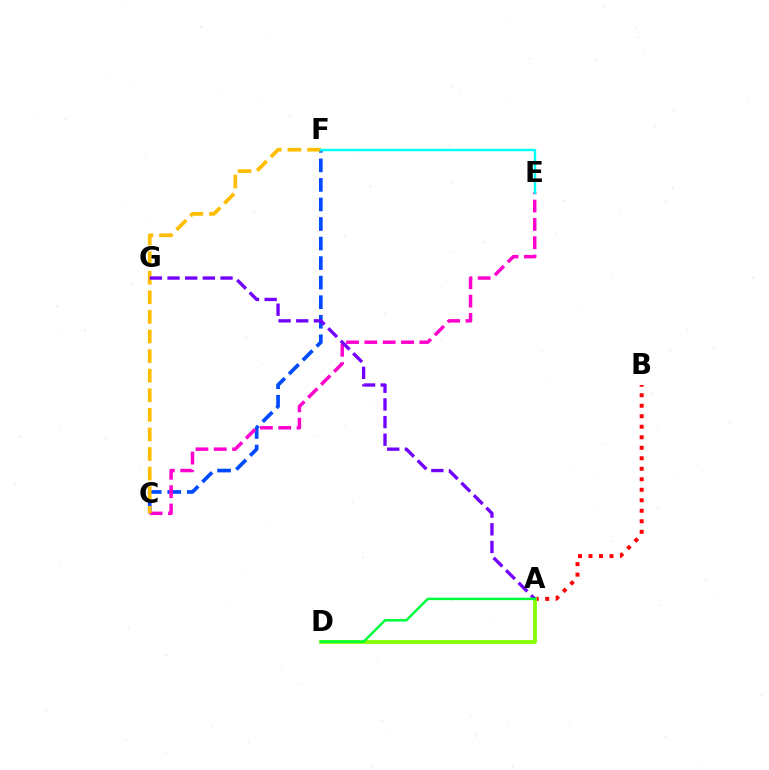{('A', 'B'): [{'color': '#ff0000', 'line_style': 'dotted', 'thickness': 2.85}], ('C', 'F'): [{'color': '#004bff', 'line_style': 'dashed', 'thickness': 2.66}, {'color': '#ffbd00', 'line_style': 'dashed', 'thickness': 2.66}], ('C', 'E'): [{'color': '#ff00cf', 'line_style': 'dashed', 'thickness': 2.49}], ('A', 'D'): [{'color': '#84ff00', 'line_style': 'solid', 'thickness': 2.69}, {'color': '#00ff39', 'line_style': 'solid', 'thickness': 1.79}], ('A', 'G'): [{'color': '#7200ff', 'line_style': 'dashed', 'thickness': 2.4}], ('E', 'F'): [{'color': '#00fff6', 'line_style': 'solid', 'thickness': 1.74}]}